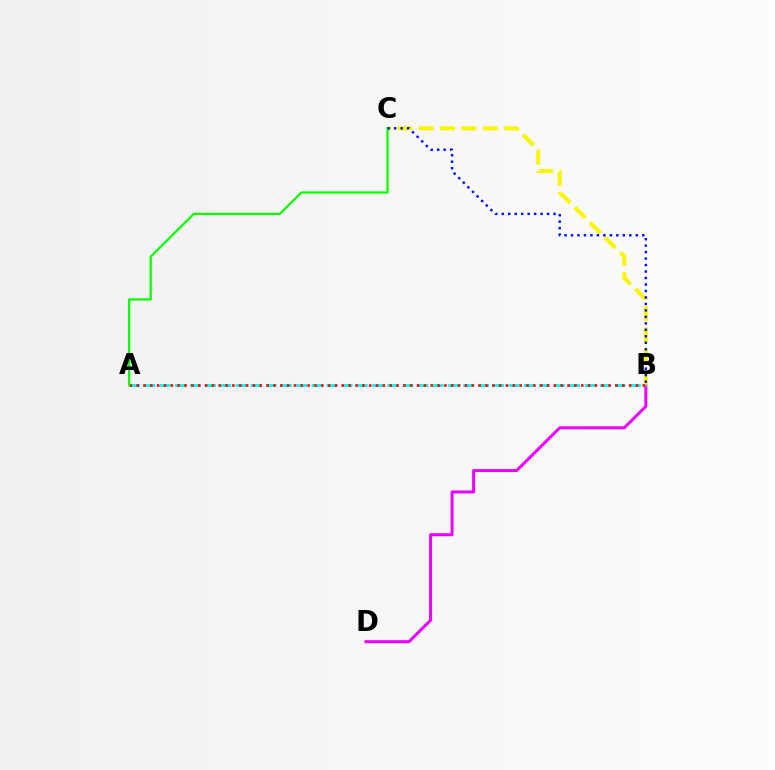{('B', 'D'): [{'color': '#ee00ff', 'line_style': 'solid', 'thickness': 2.16}], ('B', 'C'): [{'color': '#fcf500', 'line_style': 'dashed', 'thickness': 2.9}, {'color': '#0010ff', 'line_style': 'dotted', 'thickness': 1.76}], ('A', 'B'): [{'color': '#00fff6', 'line_style': 'dashed', 'thickness': 2.06}, {'color': '#ff0000', 'line_style': 'dotted', 'thickness': 1.86}], ('A', 'C'): [{'color': '#08ff00', 'line_style': 'solid', 'thickness': 1.61}]}